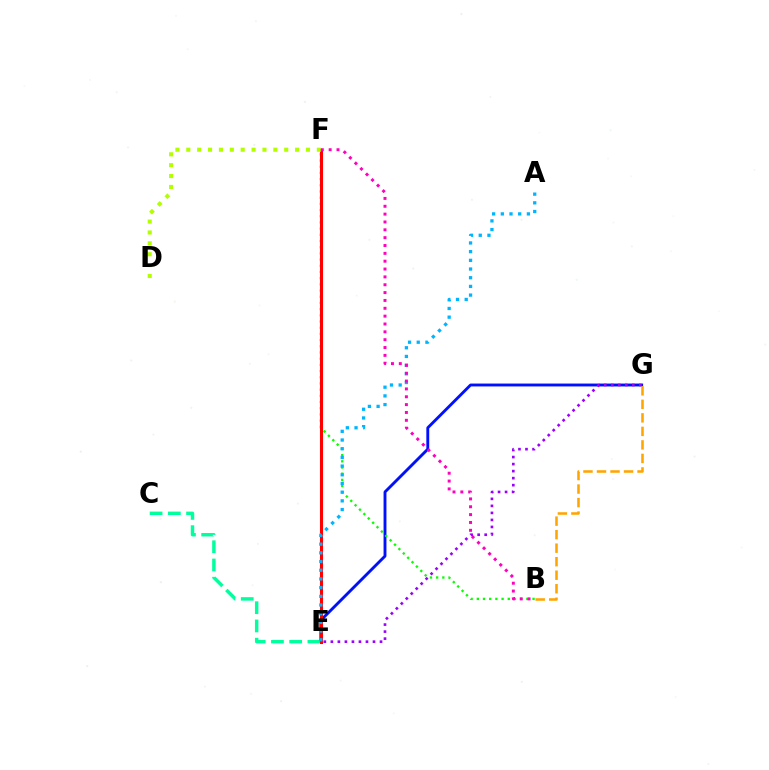{('E', 'G'): [{'color': '#0010ff', 'line_style': 'solid', 'thickness': 2.08}, {'color': '#9b00ff', 'line_style': 'dotted', 'thickness': 1.91}], ('C', 'E'): [{'color': '#00ff9d', 'line_style': 'dashed', 'thickness': 2.48}], ('B', 'F'): [{'color': '#08ff00', 'line_style': 'dotted', 'thickness': 1.68}, {'color': '#ff00bd', 'line_style': 'dotted', 'thickness': 2.13}], ('E', 'F'): [{'color': '#ff0000', 'line_style': 'solid', 'thickness': 2.2}], ('D', 'F'): [{'color': '#b3ff00', 'line_style': 'dotted', 'thickness': 2.96}], ('B', 'G'): [{'color': '#ffa500', 'line_style': 'dashed', 'thickness': 1.84}], ('A', 'E'): [{'color': '#00b5ff', 'line_style': 'dotted', 'thickness': 2.36}]}